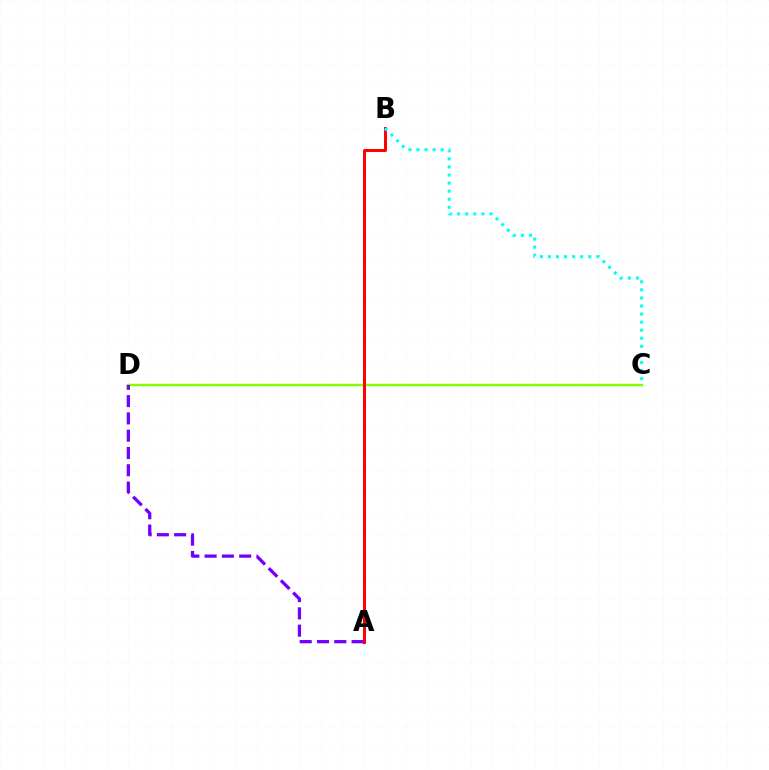{('C', 'D'): [{'color': '#84ff00', 'line_style': 'solid', 'thickness': 1.78}], ('A', 'B'): [{'color': '#ff0000', 'line_style': 'solid', 'thickness': 2.14}], ('A', 'D'): [{'color': '#7200ff', 'line_style': 'dashed', 'thickness': 2.35}], ('B', 'C'): [{'color': '#00fff6', 'line_style': 'dotted', 'thickness': 2.19}]}